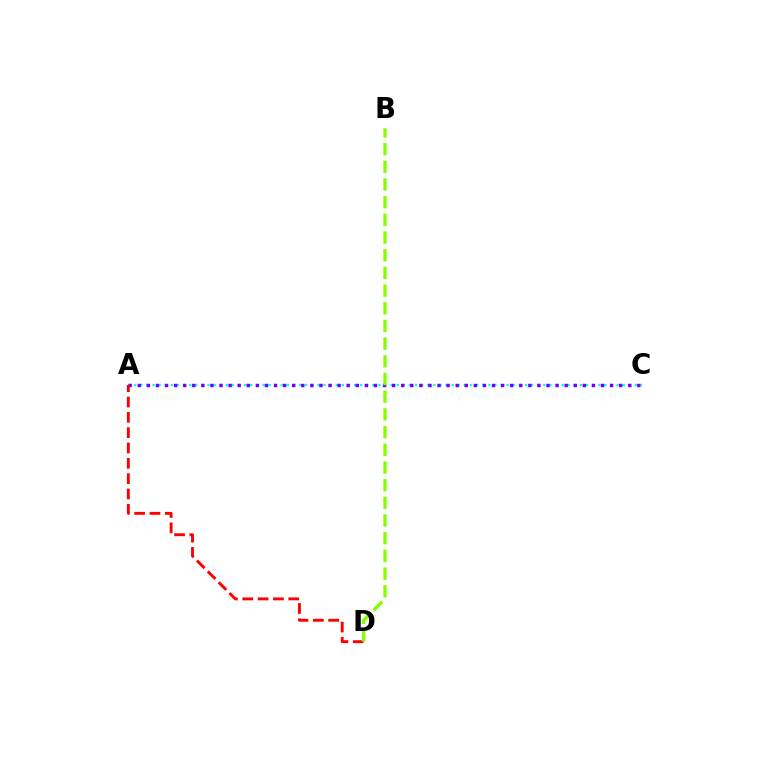{('A', 'C'): [{'color': '#00fff6', 'line_style': 'dotted', 'thickness': 1.66}, {'color': '#7200ff', 'line_style': 'dotted', 'thickness': 2.47}], ('A', 'D'): [{'color': '#ff0000', 'line_style': 'dashed', 'thickness': 2.08}], ('B', 'D'): [{'color': '#84ff00', 'line_style': 'dashed', 'thickness': 2.4}]}